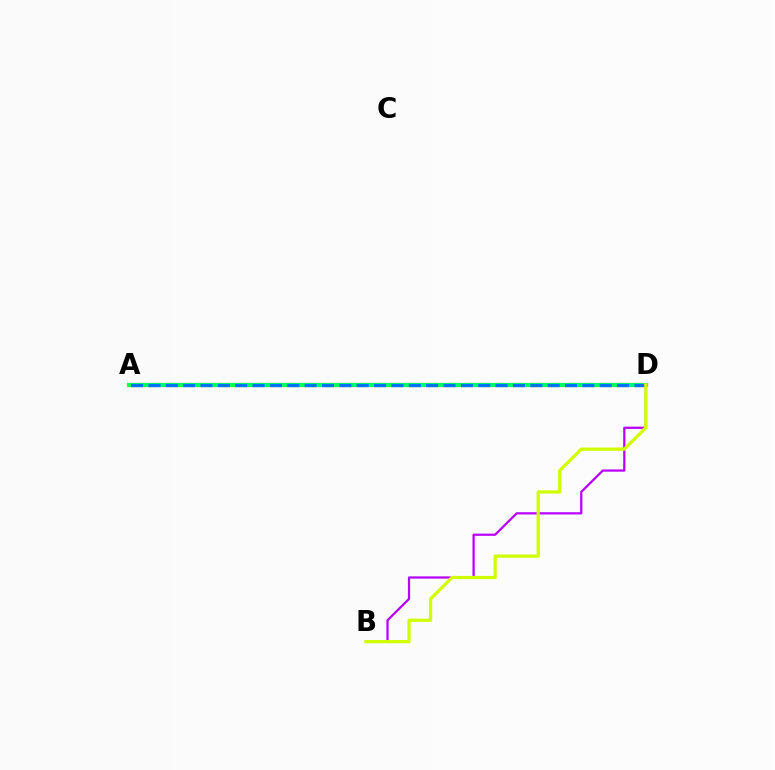{('A', 'D'): [{'color': '#ff0000', 'line_style': 'solid', 'thickness': 2.94}, {'color': '#00ff5c', 'line_style': 'solid', 'thickness': 2.97}, {'color': '#0074ff', 'line_style': 'dashed', 'thickness': 2.36}], ('B', 'D'): [{'color': '#b900ff', 'line_style': 'solid', 'thickness': 1.62}, {'color': '#d1ff00', 'line_style': 'solid', 'thickness': 2.34}]}